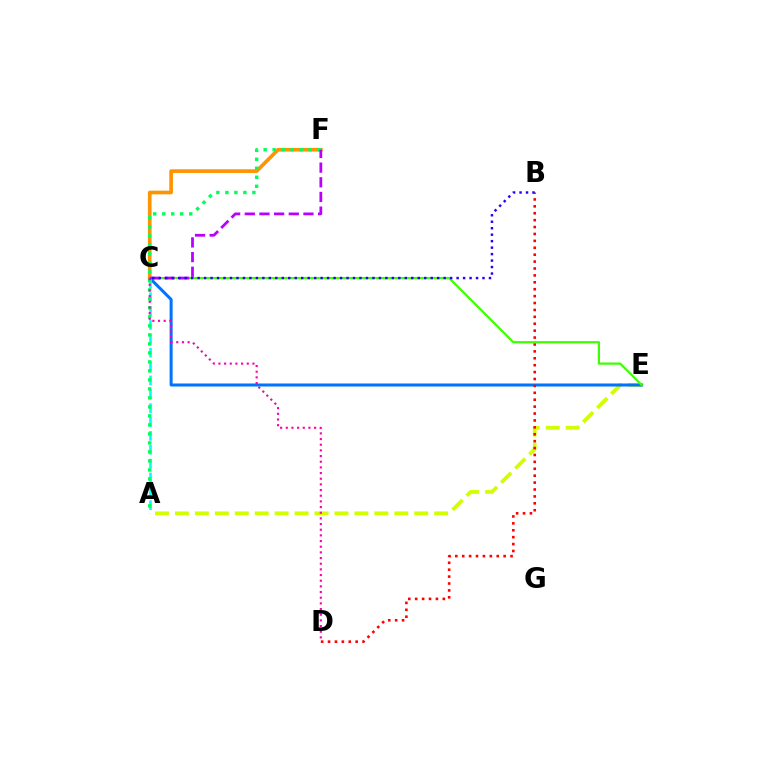{('A', 'E'): [{'color': '#d1ff00', 'line_style': 'dashed', 'thickness': 2.71}], ('C', 'E'): [{'color': '#0074ff', 'line_style': 'solid', 'thickness': 2.17}, {'color': '#3dff00', 'line_style': 'solid', 'thickness': 1.6}], ('A', 'C'): [{'color': '#00fff6', 'line_style': 'dashed', 'thickness': 1.88}], ('C', 'F'): [{'color': '#ff9400', 'line_style': 'solid', 'thickness': 2.64}, {'color': '#b900ff', 'line_style': 'dashed', 'thickness': 1.99}], ('B', 'D'): [{'color': '#ff0000', 'line_style': 'dotted', 'thickness': 1.88}], ('A', 'F'): [{'color': '#00ff5c', 'line_style': 'dotted', 'thickness': 2.45}], ('C', 'D'): [{'color': '#ff00ac', 'line_style': 'dotted', 'thickness': 1.54}], ('B', 'C'): [{'color': '#2500ff', 'line_style': 'dotted', 'thickness': 1.76}]}